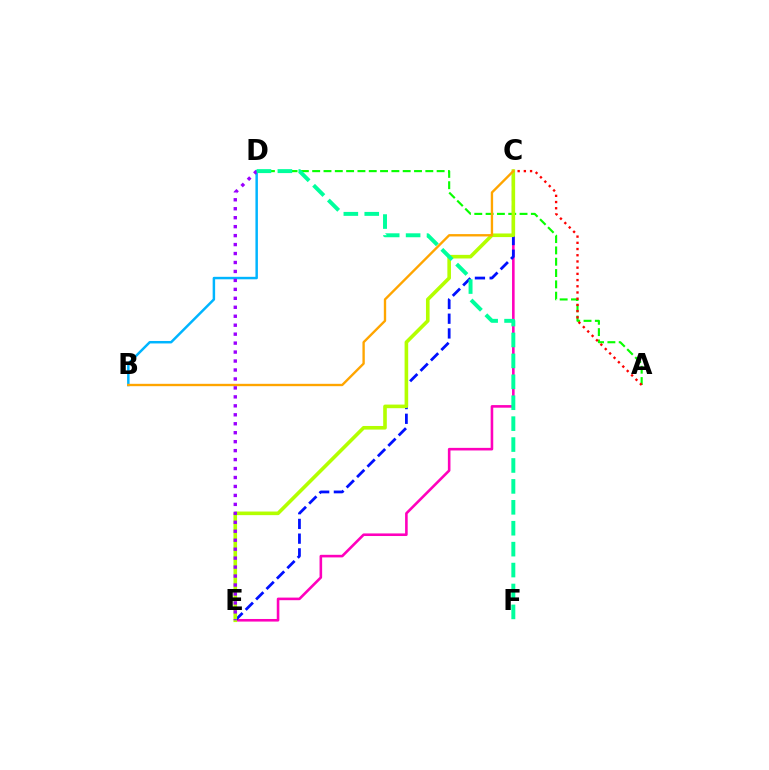{('A', 'D'): [{'color': '#08ff00', 'line_style': 'dashed', 'thickness': 1.54}], ('C', 'E'): [{'color': '#ff00bd', 'line_style': 'solid', 'thickness': 1.87}, {'color': '#0010ff', 'line_style': 'dashed', 'thickness': 2.0}, {'color': '#b3ff00', 'line_style': 'solid', 'thickness': 2.6}], ('B', 'D'): [{'color': '#00b5ff', 'line_style': 'solid', 'thickness': 1.78}], ('A', 'C'): [{'color': '#ff0000', 'line_style': 'dotted', 'thickness': 1.69}], ('B', 'C'): [{'color': '#ffa500', 'line_style': 'solid', 'thickness': 1.7}], ('D', 'E'): [{'color': '#9b00ff', 'line_style': 'dotted', 'thickness': 2.43}], ('D', 'F'): [{'color': '#00ff9d', 'line_style': 'dashed', 'thickness': 2.84}]}